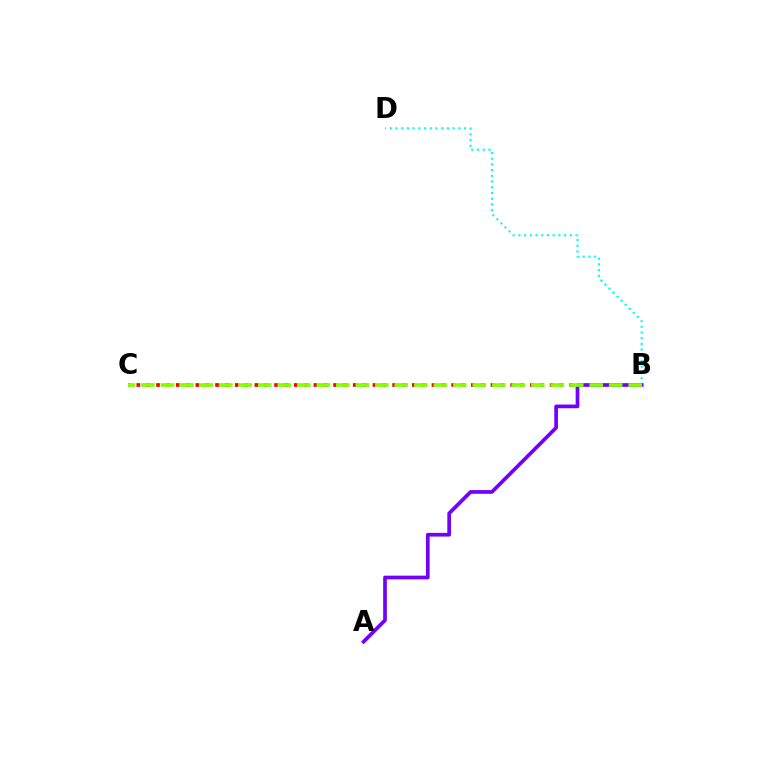{('B', 'C'): [{'color': '#ff0000', 'line_style': 'dotted', 'thickness': 2.67}, {'color': '#84ff00', 'line_style': 'dashed', 'thickness': 2.65}], ('B', 'D'): [{'color': '#00fff6', 'line_style': 'dotted', 'thickness': 1.55}], ('A', 'B'): [{'color': '#7200ff', 'line_style': 'solid', 'thickness': 2.66}]}